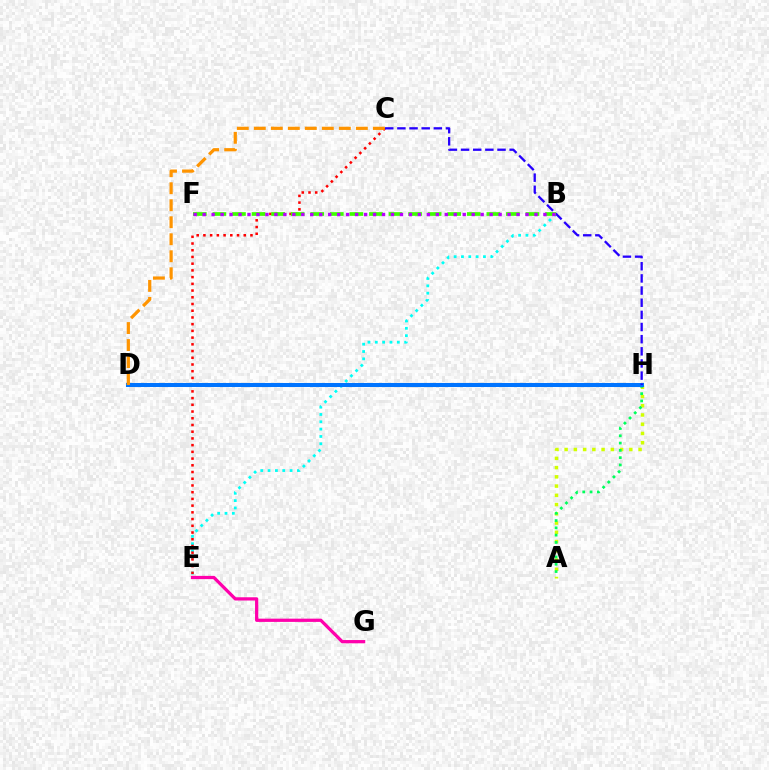{('A', 'H'): [{'color': '#d1ff00', 'line_style': 'dotted', 'thickness': 2.51}, {'color': '#00ff5c', 'line_style': 'dotted', 'thickness': 1.98}], ('B', 'E'): [{'color': '#00fff6', 'line_style': 'dotted', 'thickness': 1.99}], ('C', 'E'): [{'color': '#ff0000', 'line_style': 'dotted', 'thickness': 1.83}], ('D', 'H'): [{'color': '#0074ff', 'line_style': 'solid', 'thickness': 2.91}], ('C', 'H'): [{'color': '#2500ff', 'line_style': 'dashed', 'thickness': 1.65}], ('B', 'F'): [{'color': '#3dff00', 'line_style': 'dashed', 'thickness': 2.66}, {'color': '#b900ff', 'line_style': 'dotted', 'thickness': 2.44}], ('C', 'D'): [{'color': '#ff9400', 'line_style': 'dashed', 'thickness': 2.31}], ('E', 'G'): [{'color': '#ff00ac', 'line_style': 'solid', 'thickness': 2.34}]}